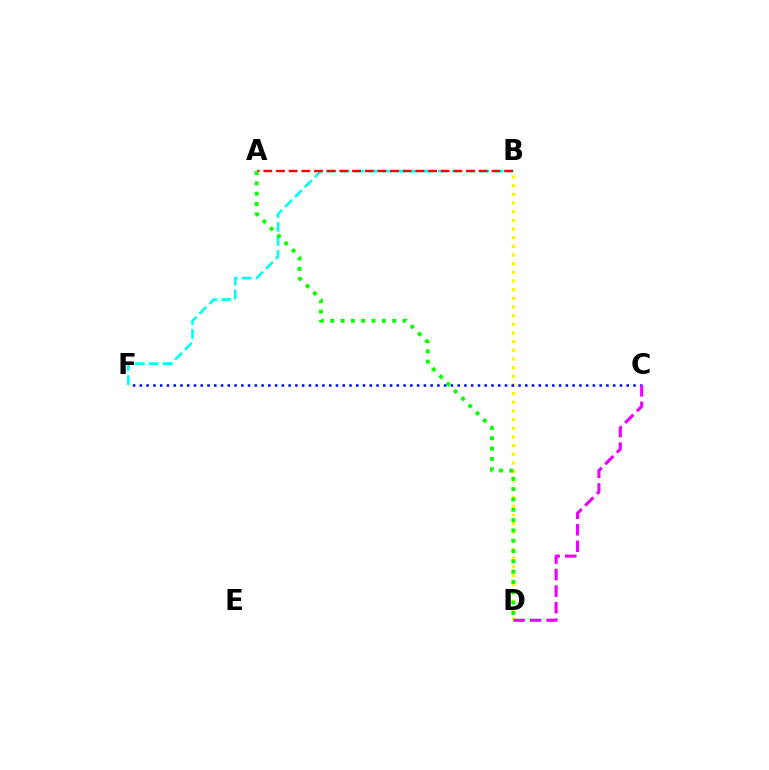{('B', 'D'): [{'color': '#fcf500', 'line_style': 'dotted', 'thickness': 2.35}], ('C', 'F'): [{'color': '#0010ff', 'line_style': 'dotted', 'thickness': 1.84}], ('B', 'F'): [{'color': '#00fff6', 'line_style': 'dashed', 'thickness': 1.9}], ('A', 'B'): [{'color': '#ff0000', 'line_style': 'dashed', 'thickness': 1.72}], ('A', 'D'): [{'color': '#08ff00', 'line_style': 'dotted', 'thickness': 2.8}], ('C', 'D'): [{'color': '#ee00ff', 'line_style': 'dashed', 'thickness': 2.25}]}